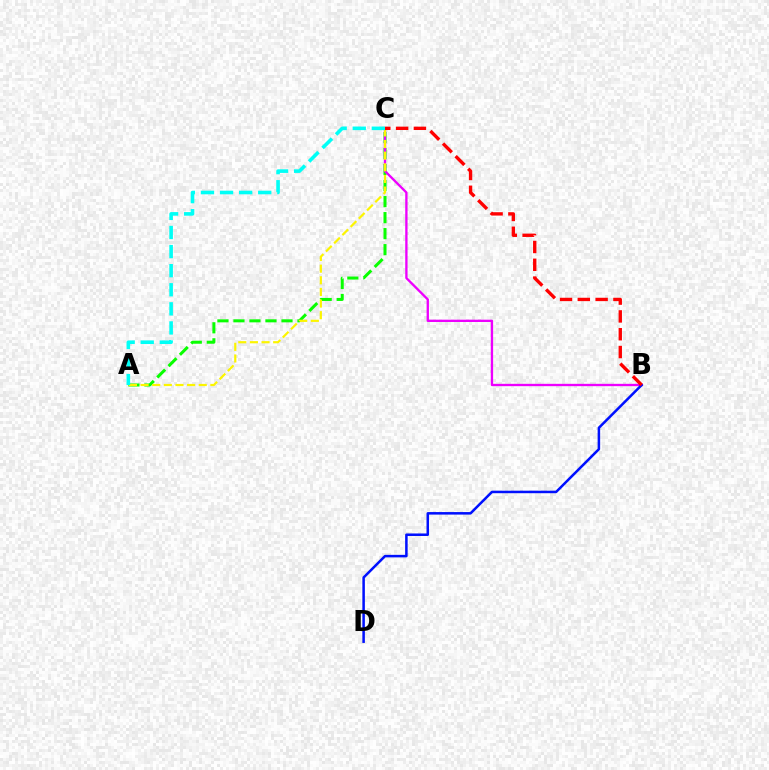{('A', 'C'): [{'color': '#08ff00', 'line_style': 'dashed', 'thickness': 2.18}, {'color': '#fcf500', 'line_style': 'dashed', 'thickness': 1.58}, {'color': '#00fff6', 'line_style': 'dashed', 'thickness': 2.59}], ('B', 'C'): [{'color': '#ee00ff', 'line_style': 'solid', 'thickness': 1.68}, {'color': '#ff0000', 'line_style': 'dashed', 'thickness': 2.42}], ('B', 'D'): [{'color': '#0010ff', 'line_style': 'solid', 'thickness': 1.82}]}